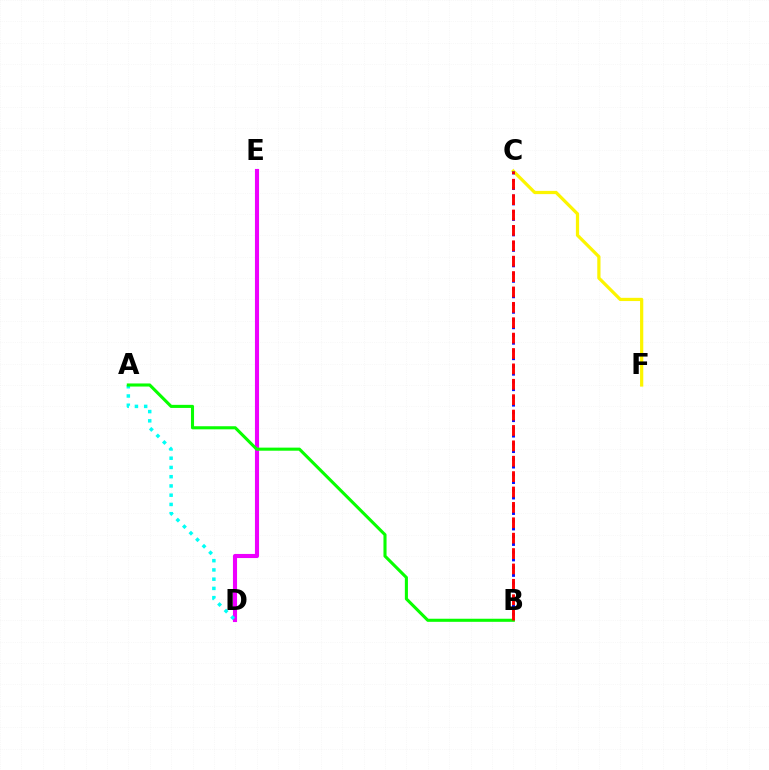{('C', 'F'): [{'color': '#fcf500', 'line_style': 'solid', 'thickness': 2.32}], ('B', 'C'): [{'color': '#0010ff', 'line_style': 'dotted', 'thickness': 2.1}, {'color': '#ff0000', 'line_style': 'dashed', 'thickness': 2.09}], ('D', 'E'): [{'color': '#ee00ff', 'line_style': 'solid', 'thickness': 2.96}], ('A', 'D'): [{'color': '#00fff6', 'line_style': 'dotted', 'thickness': 2.51}], ('A', 'B'): [{'color': '#08ff00', 'line_style': 'solid', 'thickness': 2.22}]}